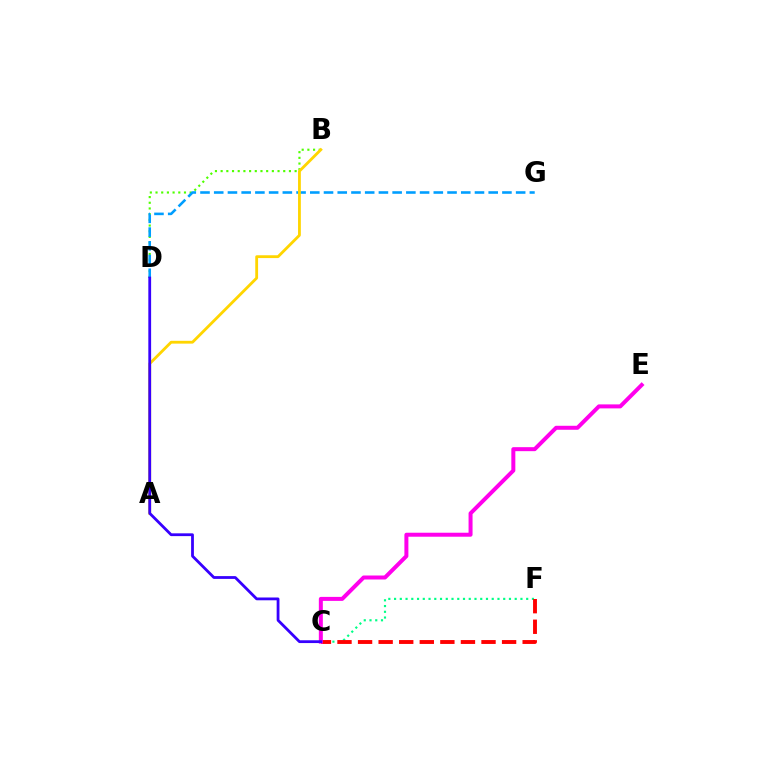{('B', 'D'): [{'color': '#4fff00', 'line_style': 'dotted', 'thickness': 1.55}], ('C', 'F'): [{'color': '#00ff86', 'line_style': 'dotted', 'thickness': 1.56}, {'color': '#ff0000', 'line_style': 'dashed', 'thickness': 2.79}], ('D', 'G'): [{'color': '#009eff', 'line_style': 'dashed', 'thickness': 1.86}], ('A', 'B'): [{'color': '#ffd500', 'line_style': 'solid', 'thickness': 2.03}], ('C', 'E'): [{'color': '#ff00ed', 'line_style': 'solid', 'thickness': 2.88}], ('C', 'D'): [{'color': '#3700ff', 'line_style': 'solid', 'thickness': 2.01}]}